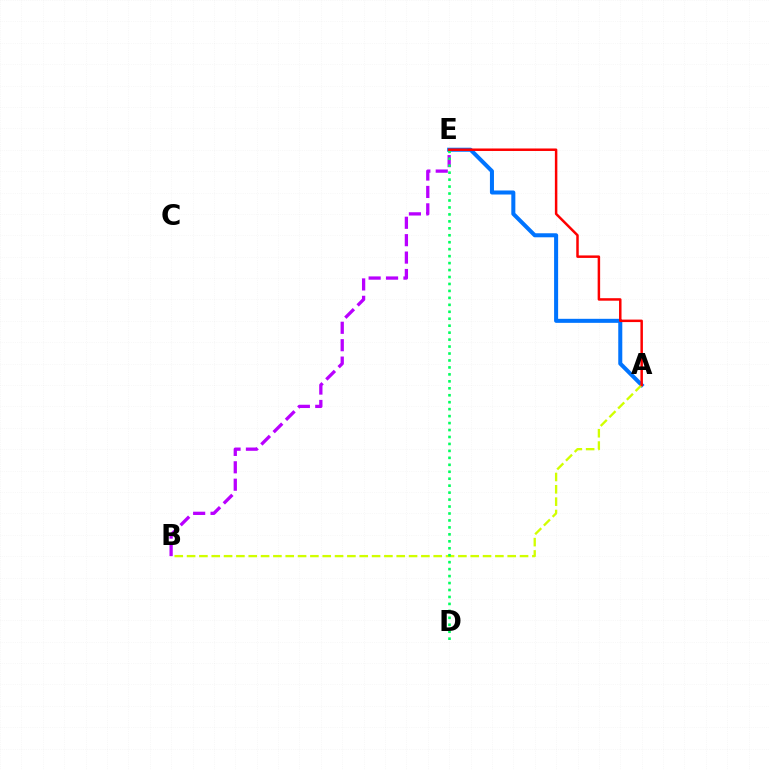{('A', 'E'): [{'color': '#0074ff', 'line_style': 'solid', 'thickness': 2.9}, {'color': '#ff0000', 'line_style': 'solid', 'thickness': 1.79}], ('B', 'E'): [{'color': '#b900ff', 'line_style': 'dashed', 'thickness': 2.36}], ('A', 'B'): [{'color': '#d1ff00', 'line_style': 'dashed', 'thickness': 1.68}], ('D', 'E'): [{'color': '#00ff5c', 'line_style': 'dotted', 'thickness': 1.89}]}